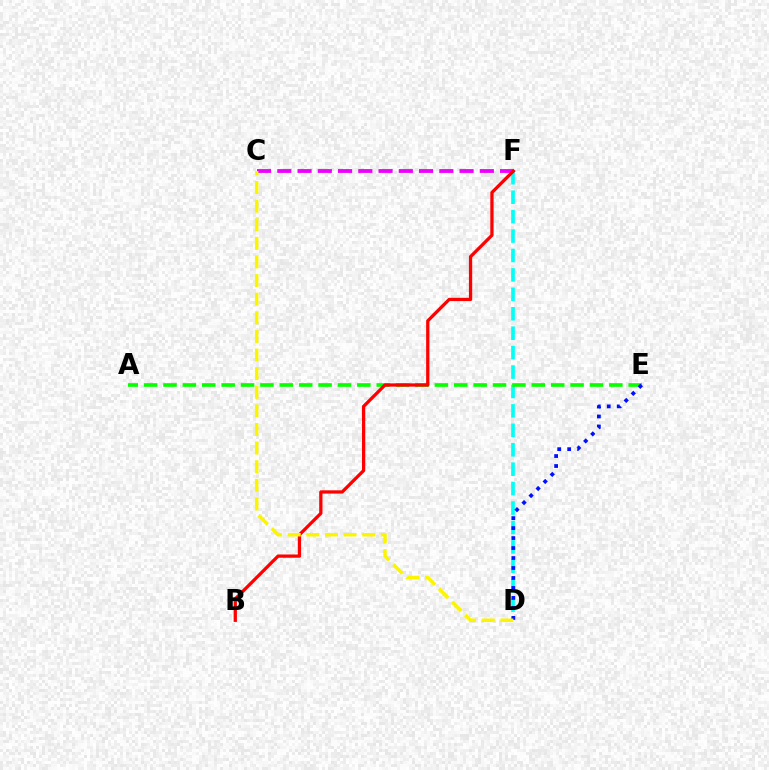{('C', 'F'): [{'color': '#ee00ff', 'line_style': 'dashed', 'thickness': 2.75}], ('D', 'F'): [{'color': '#00fff6', 'line_style': 'dashed', 'thickness': 2.64}], ('A', 'E'): [{'color': '#08ff00', 'line_style': 'dashed', 'thickness': 2.63}], ('B', 'F'): [{'color': '#ff0000', 'line_style': 'solid', 'thickness': 2.36}], ('D', 'E'): [{'color': '#0010ff', 'line_style': 'dotted', 'thickness': 2.71}], ('C', 'D'): [{'color': '#fcf500', 'line_style': 'dashed', 'thickness': 2.53}]}